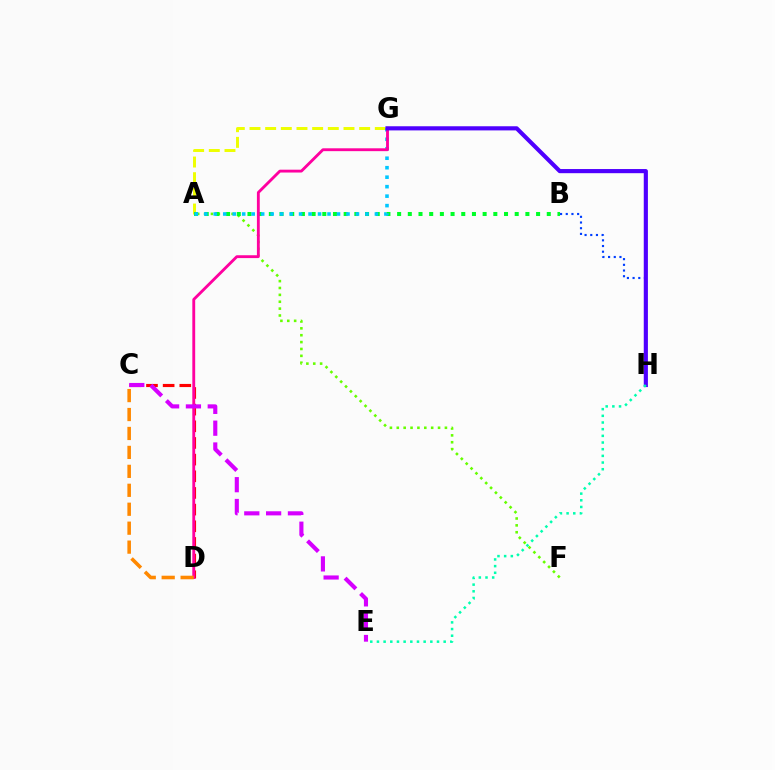{('A', 'F'): [{'color': '#66ff00', 'line_style': 'dotted', 'thickness': 1.87}], ('A', 'G'): [{'color': '#eeff00', 'line_style': 'dashed', 'thickness': 2.13}, {'color': '#00c7ff', 'line_style': 'dotted', 'thickness': 2.58}], ('A', 'B'): [{'color': '#00ff27', 'line_style': 'dotted', 'thickness': 2.9}], ('C', 'D'): [{'color': '#ff0000', 'line_style': 'dashed', 'thickness': 2.26}, {'color': '#ff8800', 'line_style': 'dashed', 'thickness': 2.57}], ('B', 'H'): [{'color': '#003fff', 'line_style': 'dotted', 'thickness': 1.55}], ('D', 'G'): [{'color': '#ff00a0', 'line_style': 'solid', 'thickness': 2.05}], ('C', 'E'): [{'color': '#d600ff', 'line_style': 'dashed', 'thickness': 2.96}], ('G', 'H'): [{'color': '#4f00ff', 'line_style': 'solid', 'thickness': 2.98}], ('E', 'H'): [{'color': '#00ffaf', 'line_style': 'dotted', 'thickness': 1.81}]}